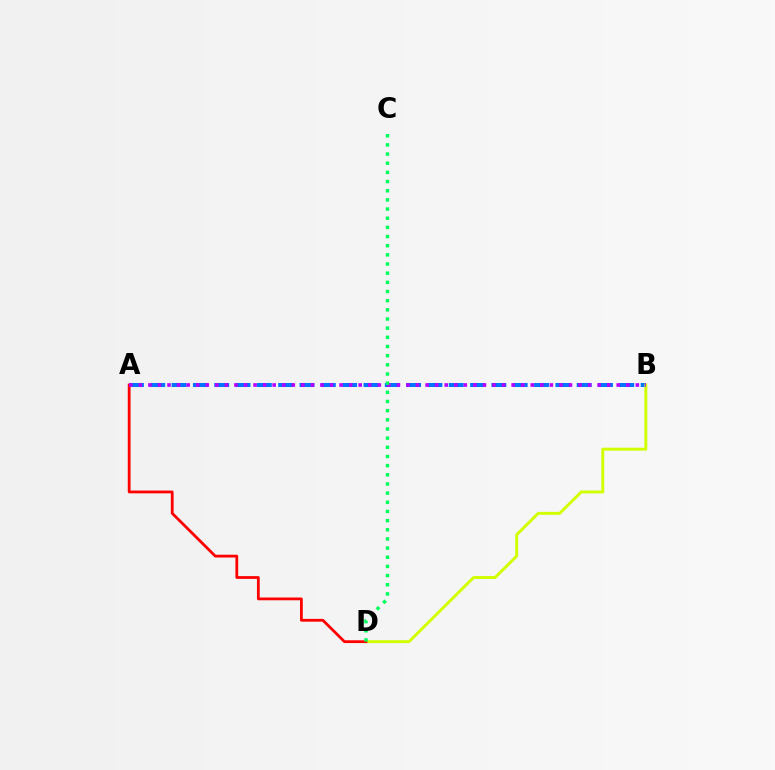{('A', 'B'): [{'color': '#0074ff', 'line_style': 'dashed', 'thickness': 2.9}, {'color': '#b900ff', 'line_style': 'dotted', 'thickness': 2.6}], ('B', 'D'): [{'color': '#d1ff00', 'line_style': 'solid', 'thickness': 2.11}], ('A', 'D'): [{'color': '#ff0000', 'line_style': 'solid', 'thickness': 2.0}], ('C', 'D'): [{'color': '#00ff5c', 'line_style': 'dotted', 'thickness': 2.49}]}